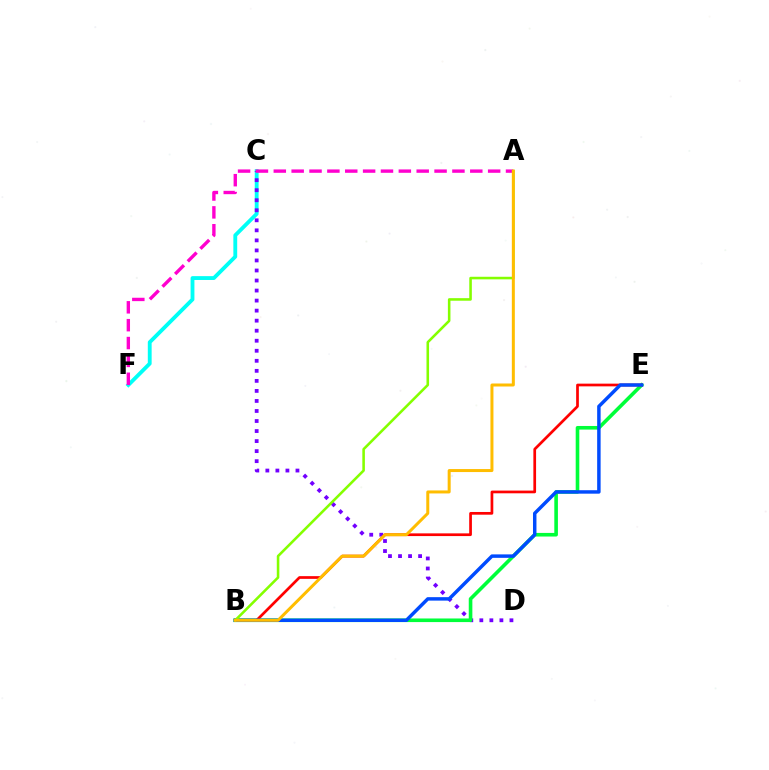{('C', 'F'): [{'color': '#00fff6', 'line_style': 'solid', 'thickness': 2.77}], ('C', 'D'): [{'color': '#7200ff', 'line_style': 'dotted', 'thickness': 2.73}], ('B', 'E'): [{'color': '#00ff39', 'line_style': 'solid', 'thickness': 2.6}, {'color': '#ff0000', 'line_style': 'solid', 'thickness': 1.95}, {'color': '#004bff', 'line_style': 'solid', 'thickness': 2.49}], ('A', 'F'): [{'color': '#ff00cf', 'line_style': 'dashed', 'thickness': 2.43}], ('A', 'B'): [{'color': '#84ff00', 'line_style': 'solid', 'thickness': 1.85}, {'color': '#ffbd00', 'line_style': 'solid', 'thickness': 2.16}]}